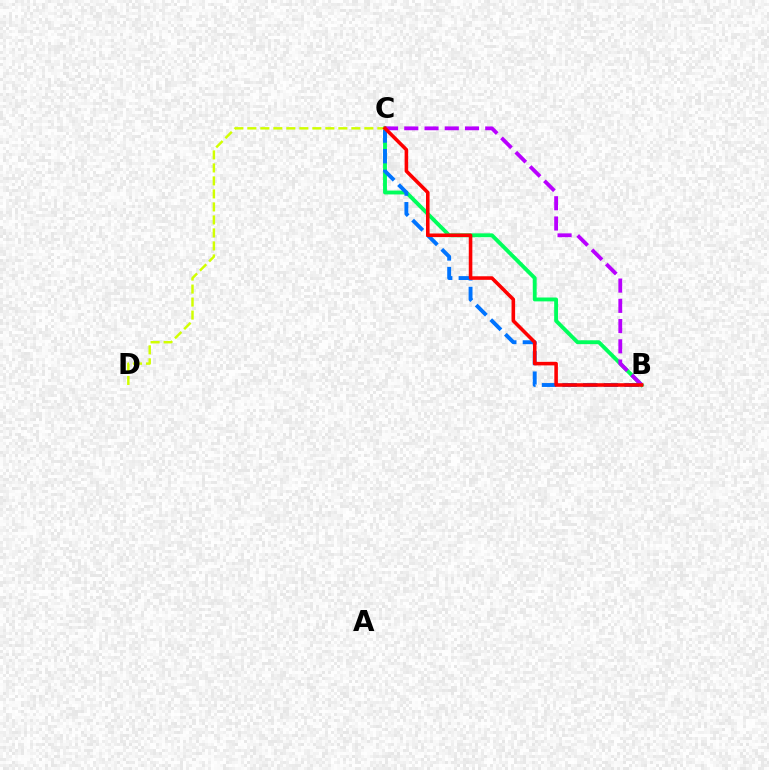{('B', 'C'): [{'color': '#00ff5c', 'line_style': 'solid', 'thickness': 2.79}, {'color': '#0074ff', 'line_style': 'dashed', 'thickness': 2.8}, {'color': '#b900ff', 'line_style': 'dashed', 'thickness': 2.75}, {'color': '#ff0000', 'line_style': 'solid', 'thickness': 2.57}], ('C', 'D'): [{'color': '#d1ff00', 'line_style': 'dashed', 'thickness': 1.77}]}